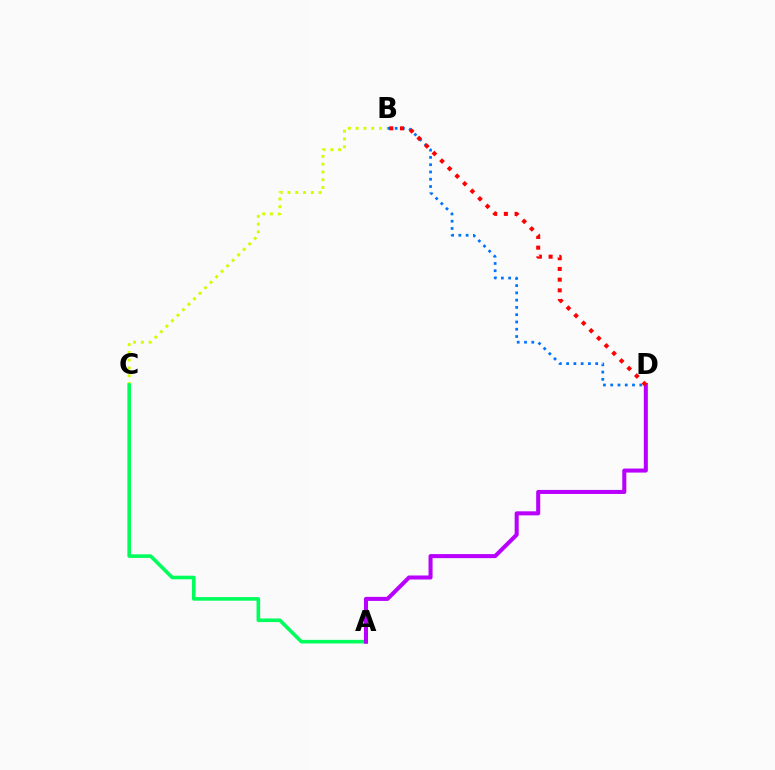{('B', 'C'): [{'color': '#d1ff00', 'line_style': 'dotted', 'thickness': 2.11}], ('B', 'D'): [{'color': '#0074ff', 'line_style': 'dotted', 'thickness': 1.98}, {'color': '#ff0000', 'line_style': 'dotted', 'thickness': 2.91}], ('A', 'C'): [{'color': '#00ff5c', 'line_style': 'solid', 'thickness': 2.6}], ('A', 'D'): [{'color': '#b900ff', 'line_style': 'solid', 'thickness': 2.91}]}